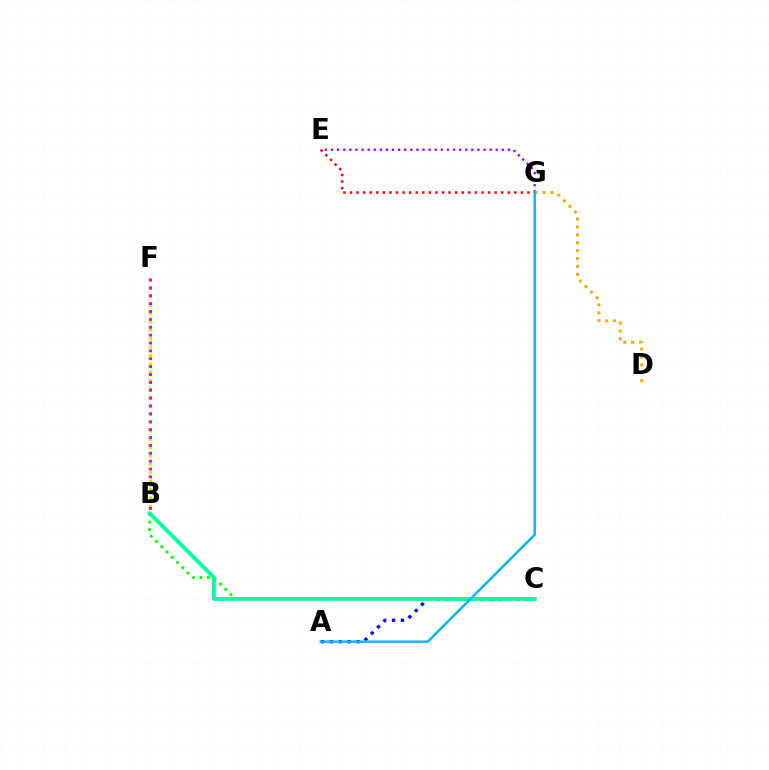{('E', 'G'): [{'color': '#ff0000', 'line_style': 'dotted', 'thickness': 1.79}, {'color': '#9b00ff', 'line_style': 'dotted', 'thickness': 1.66}], ('A', 'C'): [{'color': '#0010ff', 'line_style': 'dotted', 'thickness': 2.41}], ('B', 'C'): [{'color': '#08ff00', 'line_style': 'dotted', 'thickness': 2.01}, {'color': '#00ff9d', 'line_style': 'solid', 'thickness': 2.75}], ('D', 'G'): [{'color': '#ffa500', 'line_style': 'dotted', 'thickness': 2.15}], ('B', 'F'): [{'color': '#b3ff00', 'line_style': 'dotted', 'thickness': 2.28}, {'color': '#ff00bd', 'line_style': 'dotted', 'thickness': 2.14}], ('A', 'G'): [{'color': '#00b5ff', 'line_style': 'solid', 'thickness': 1.75}]}